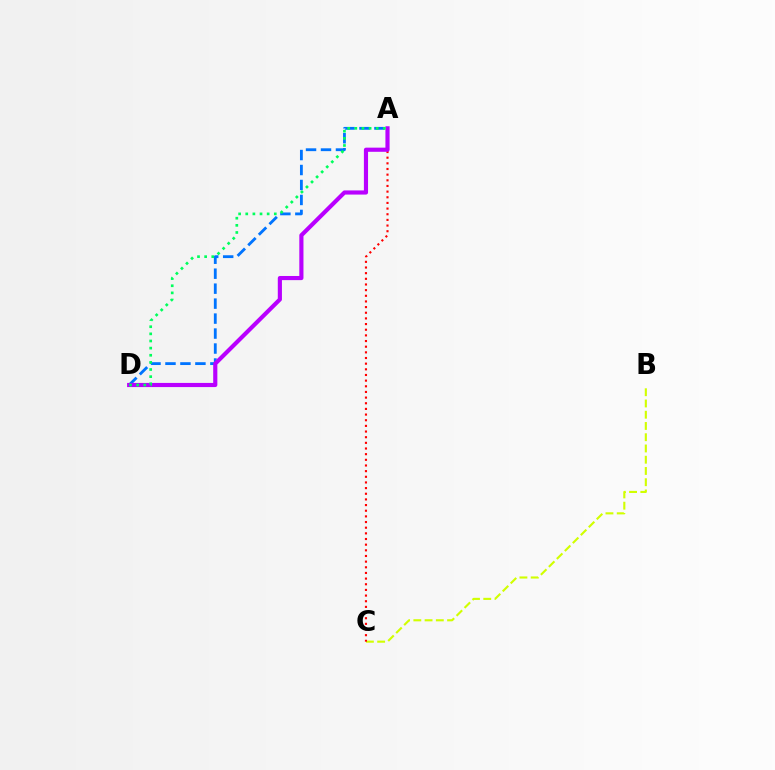{('B', 'C'): [{'color': '#d1ff00', 'line_style': 'dashed', 'thickness': 1.53}], ('A', 'C'): [{'color': '#ff0000', 'line_style': 'dotted', 'thickness': 1.54}], ('A', 'D'): [{'color': '#0074ff', 'line_style': 'dashed', 'thickness': 2.03}, {'color': '#b900ff', 'line_style': 'solid', 'thickness': 2.98}, {'color': '#00ff5c', 'line_style': 'dotted', 'thickness': 1.94}]}